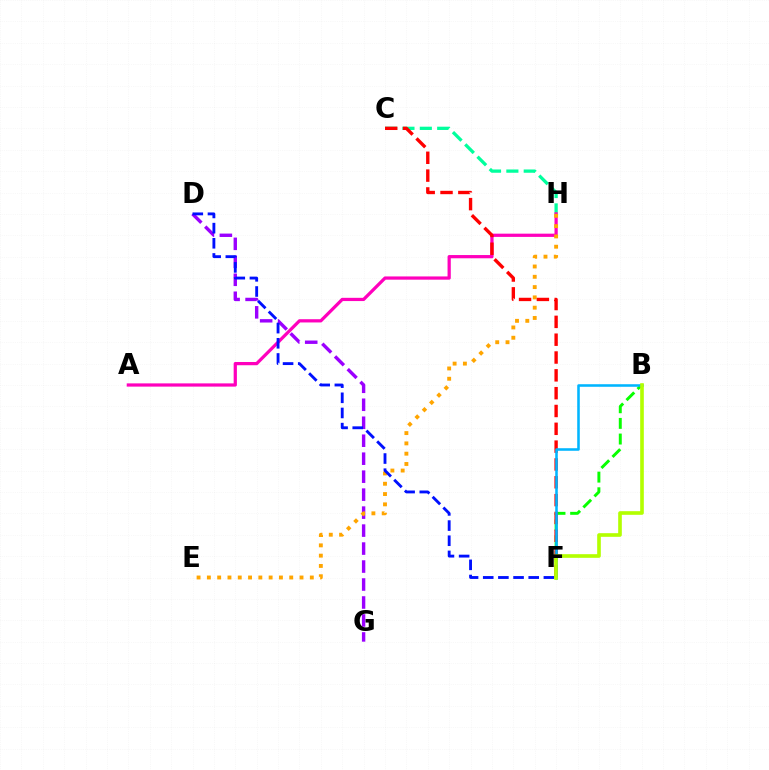{('C', 'H'): [{'color': '#00ff9d', 'line_style': 'dashed', 'thickness': 2.36}], ('A', 'H'): [{'color': '#ff00bd', 'line_style': 'solid', 'thickness': 2.33}], ('B', 'F'): [{'color': '#08ff00', 'line_style': 'dashed', 'thickness': 2.13}, {'color': '#00b5ff', 'line_style': 'solid', 'thickness': 1.85}, {'color': '#b3ff00', 'line_style': 'solid', 'thickness': 2.61}], ('D', 'G'): [{'color': '#9b00ff', 'line_style': 'dashed', 'thickness': 2.44}], ('E', 'H'): [{'color': '#ffa500', 'line_style': 'dotted', 'thickness': 2.8}], ('C', 'F'): [{'color': '#ff0000', 'line_style': 'dashed', 'thickness': 2.42}], ('D', 'F'): [{'color': '#0010ff', 'line_style': 'dashed', 'thickness': 2.06}]}